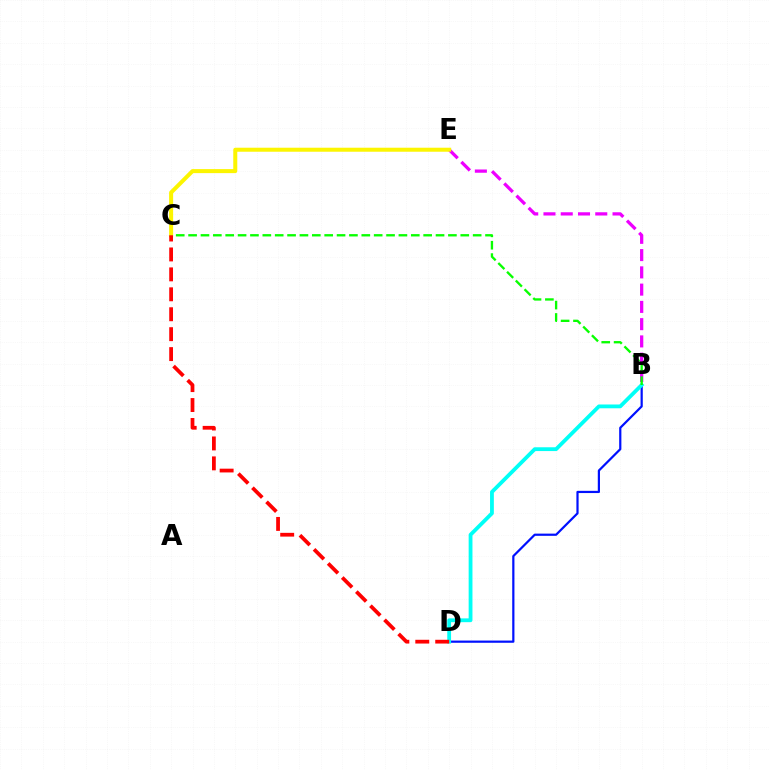{('B', 'E'): [{'color': '#ee00ff', 'line_style': 'dashed', 'thickness': 2.35}], ('B', 'D'): [{'color': '#0010ff', 'line_style': 'solid', 'thickness': 1.59}, {'color': '#00fff6', 'line_style': 'solid', 'thickness': 2.74}], ('B', 'C'): [{'color': '#08ff00', 'line_style': 'dashed', 'thickness': 1.68}], ('C', 'E'): [{'color': '#fcf500', 'line_style': 'solid', 'thickness': 2.89}], ('C', 'D'): [{'color': '#ff0000', 'line_style': 'dashed', 'thickness': 2.71}]}